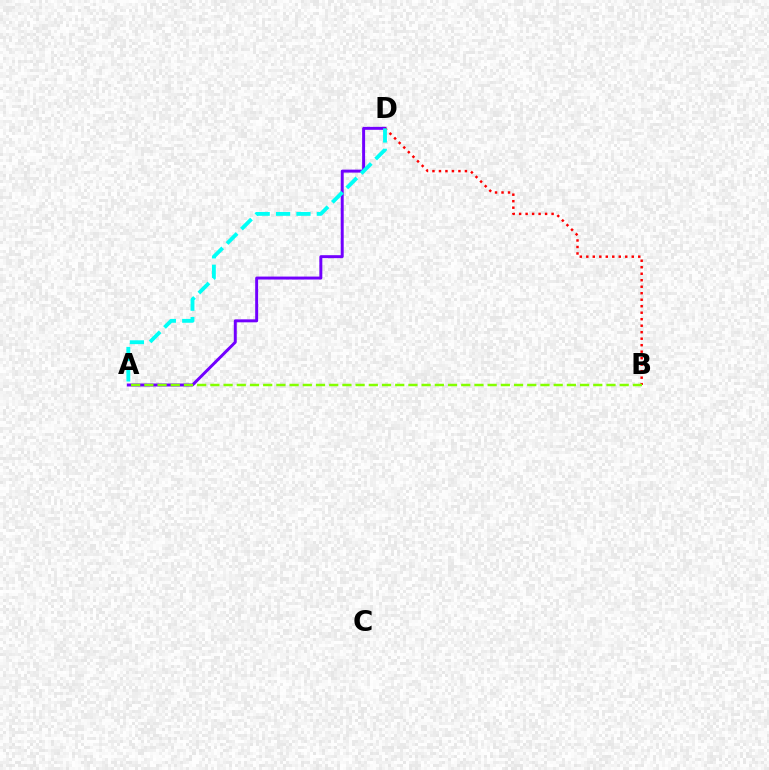{('A', 'D'): [{'color': '#7200ff', 'line_style': 'solid', 'thickness': 2.13}, {'color': '#00fff6', 'line_style': 'dashed', 'thickness': 2.77}], ('B', 'D'): [{'color': '#ff0000', 'line_style': 'dotted', 'thickness': 1.76}], ('A', 'B'): [{'color': '#84ff00', 'line_style': 'dashed', 'thickness': 1.79}]}